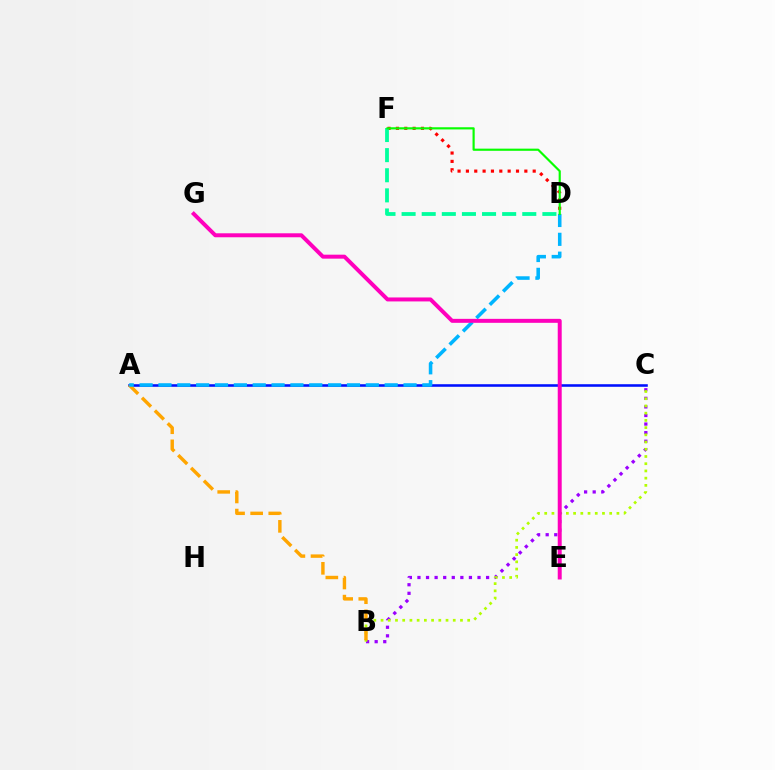{('B', 'C'): [{'color': '#9b00ff', 'line_style': 'dotted', 'thickness': 2.33}, {'color': '#b3ff00', 'line_style': 'dotted', 'thickness': 1.96}], ('A', 'C'): [{'color': '#0010ff', 'line_style': 'solid', 'thickness': 1.85}], ('A', 'B'): [{'color': '#ffa500', 'line_style': 'dashed', 'thickness': 2.46}], ('A', 'D'): [{'color': '#00b5ff', 'line_style': 'dashed', 'thickness': 2.56}], ('E', 'G'): [{'color': '#ff00bd', 'line_style': 'solid', 'thickness': 2.86}], ('D', 'F'): [{'color': '#ff0000', 'line_style': 'dotted', 'thickness': 2.27}, {'color': '#00ff9d', 'line_style': 'dashed', 'thickness': 2.73}, {'color': '#08ff00', 'line_style': 'solid', 'thickness': 1.56}]}